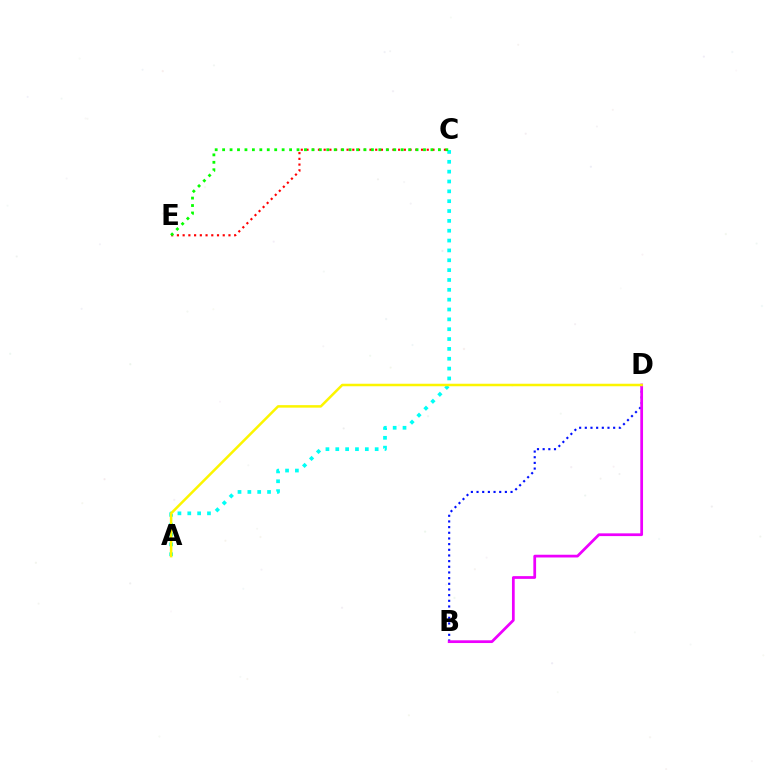{('C', 'E'): [{'color': '#ff0000', 'line_style': 'dotted', 'thickness': 1.56}, {'color': '#08ff00', 'line_style': 'dotted', 'thickness': 2.02}], ('A', 'C'): [{'color': '#00fff6', 'line_style': 'dotted', 'thickness': 2.68}], ('B', 'D'): [{'color': '#0010ff', 'line_style': 'dotted', 'thickness': 1.54}, {'color': '#ee00ff', 'line_style': 'solid', 'thickness': 1.97}], ('A', 'D'): [{'color': '#fcf500', 'line_style': 'solid', 'thickness': 1.81}]}